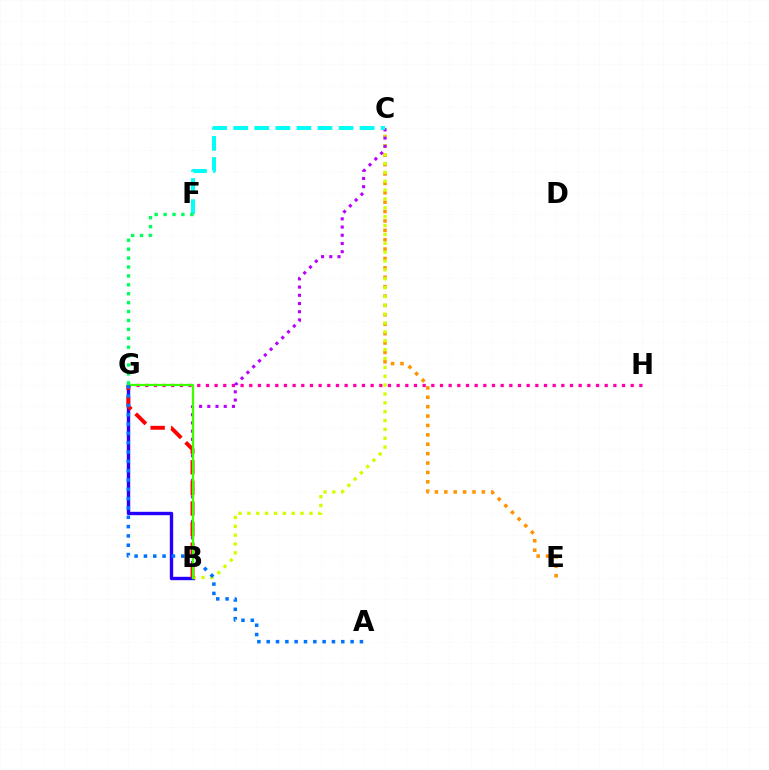{('C', 'E'): [{'color': '#ff9400', 'line_style': 'dotted', 'thickness': 2.55}], ('B', 'G'): [{'color': '#2500ff', 'line_style': 'solid', 'thickness': 2.43}, {'color': '#ff0000', 'line_style': 'dashed', 'thickness': 2.8}, {'color': '#3dff00', 'line_style': 'solid', 'thickness': 1.63}], ('G', 'H'): [{'color': '#ff00ac', 'line_style': 'dotted', 'thickness': 2.36}], ('B', 'C'): [{'color': '#d1ff00', 'line_style': 'dotted', 'thickness': 2.41}, {'color': '#b900ff', 'line_style': 'dotted', 'thickness': 2.23}], ('C', 'F'): [{'color': '#00fff6', 'line_style': 'dashed', 'thickness': 2.86}], ('A', 'G'): [{'color': '#0074ff', 'line_style': 'dotted', 'thickness': 2.53}], ('F', 'G'): [{'color': '#00ff5c', 'line_style': 'dotted', 'thickness': 2.42}]}